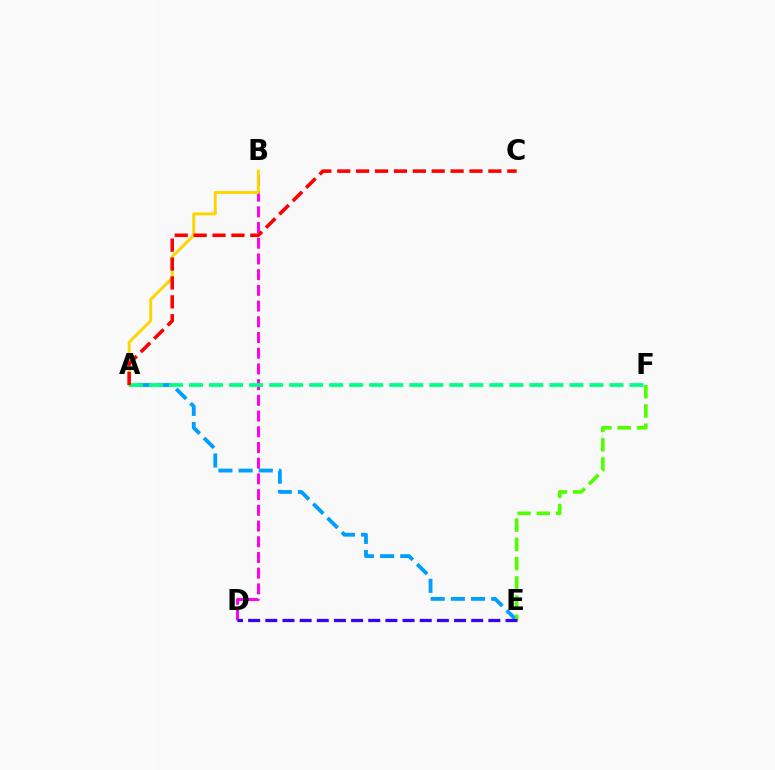{('A', 'E'): [{'color': '#009eff', 'line_style': 'dashed', 'thickness': 2.74}], ('E', 'F'): [{'color': '#4fff00', 'line_style': 'dashed', 'thickness': 2.61}], ('B', 'D'): [{'color': '#ff00ed', 'line_style': 'dashed', 'thickness': 2.13}], ('A', 'B'): [{'color': '#ffd500', 'line_style': 'solid', 'thickness': 2.12}], ('D', 'E'): [{'color': '#3700ff', 'line_style': 'dashed', 'thickness': 2.33}], ('A', 'F'): [{'color': '#00ff86', 'line_style': 'dashed', 'thickness': 2.72}], ('A', 'C'): [{'color': '#ff0000', 'line_style': 'dashed', 'thickness': 2.57}]}